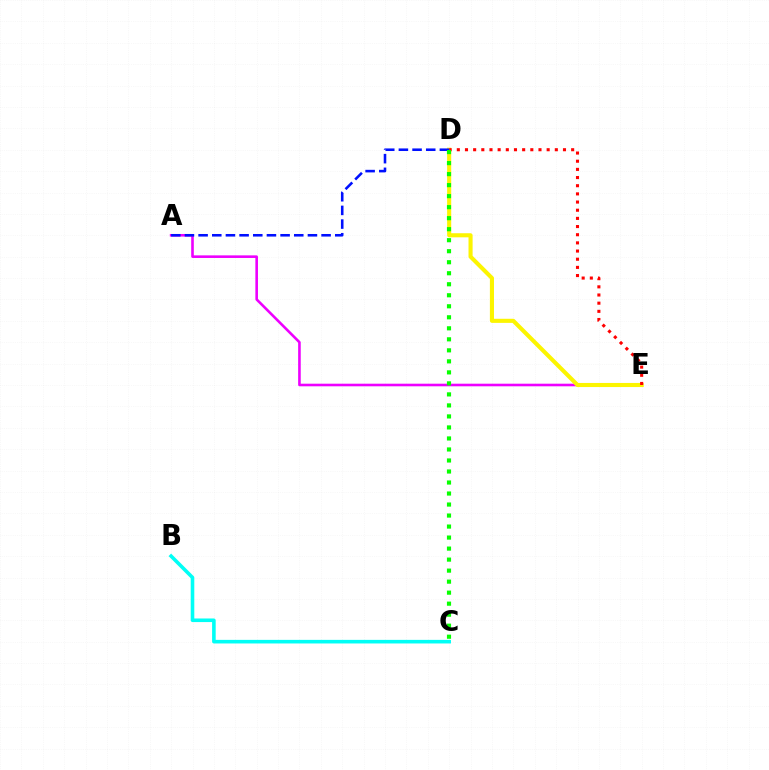{('A', 'E'): [{'color': '#ee00ff', 'line_style': 'solid', 'thickness': 1.87}], ('B', 'C'): [{'color': '#00fff6', 'line_style': 'solid', 'thickness': 2.59}], ('D', 'E'): [{'color': '#fcf500', 'line_style': 'solid', 'thickness': 2.94}, {'color': '#ff0000', 'line_style': 'dotted', 'thickness': 2.22}], ('A', 'D'): [{'color': '#0010ff', 'line_style': 'dashed', 'thickness': 1.86}], ('C', 'D'): [{'color': '#08ff00', 'line_style': 'dotted', 'thickness': 2.99}]}